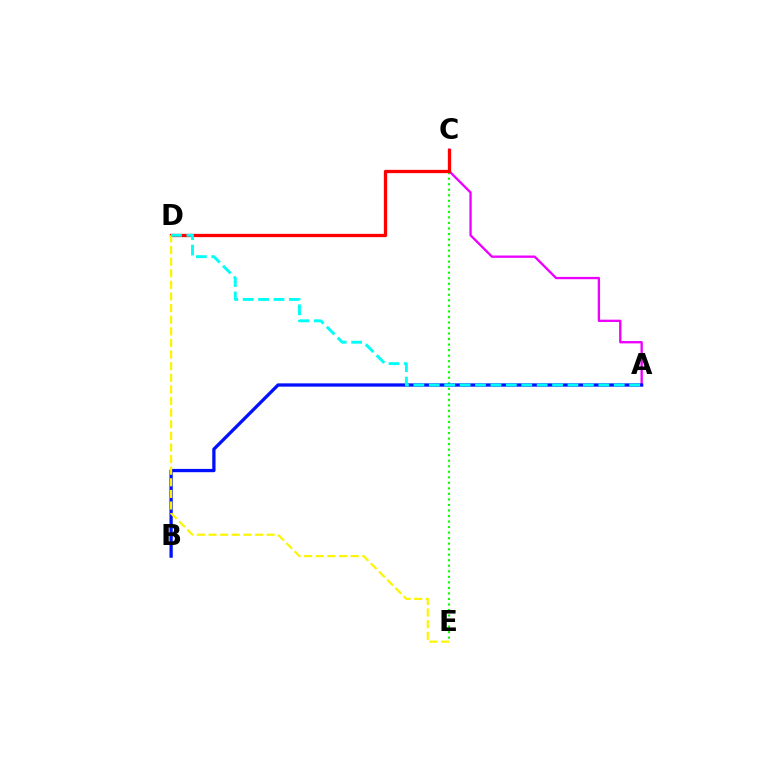{('C', 'E'): [{'color': '#08ff00', 'line_style': 'dotted', 'thickness': 1.5}], ('A', 'C'): [{'color': '#ee00ff', 'line_style': 'solid', 'thickness': 1.68}], ('C', 'D'): [{'color': '#ff0000', 'line_style': 'solid', 'thickness': 2.37}], ('A', 'B'): [{'color': '#0010ff', 'line_style': 'solid', 'thickness': 2.36}], ('D', 'E'): [{'color': '#fcf500', 'line_style': 'dashed', 'thickness': 1.58}], ('A', 'D'): [{'color': '#00fff6', 'line_style': 'dashed', 'thickness': 2.09}]}